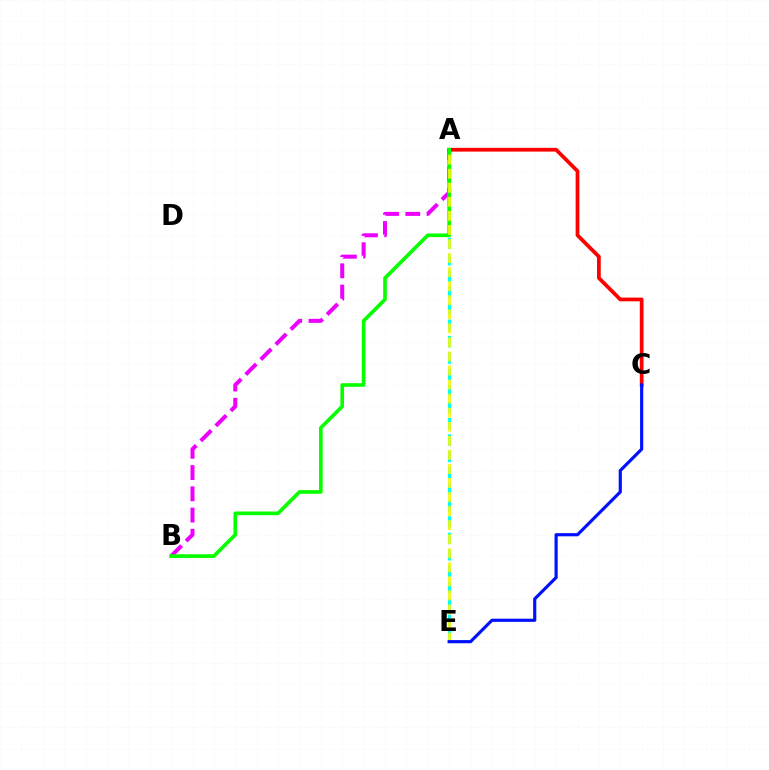{('A', 'E'): [{'color': '#00fff6', 'line_style': 'dashed', 'thickness': 2.23}, {'color': '#fcf500', 'line_style': 'dashed', 'thickness': 1.91}], ('A', 'B'): [{'color': '#ee00ff', 'line_style': 'dashed', 'thickness': 2.89}, {'color': '#08ff00', 'line_style': 'solid', 'thickness': 2.63}], ('A', 'C'): [{'color': '#ff0000', 'line_style': 'solid', 'thickness': 2.7}], ('C', 'E'): [{'color': '#0010ff', 'line_style': 'solid', 'thickness': 2.28}]}